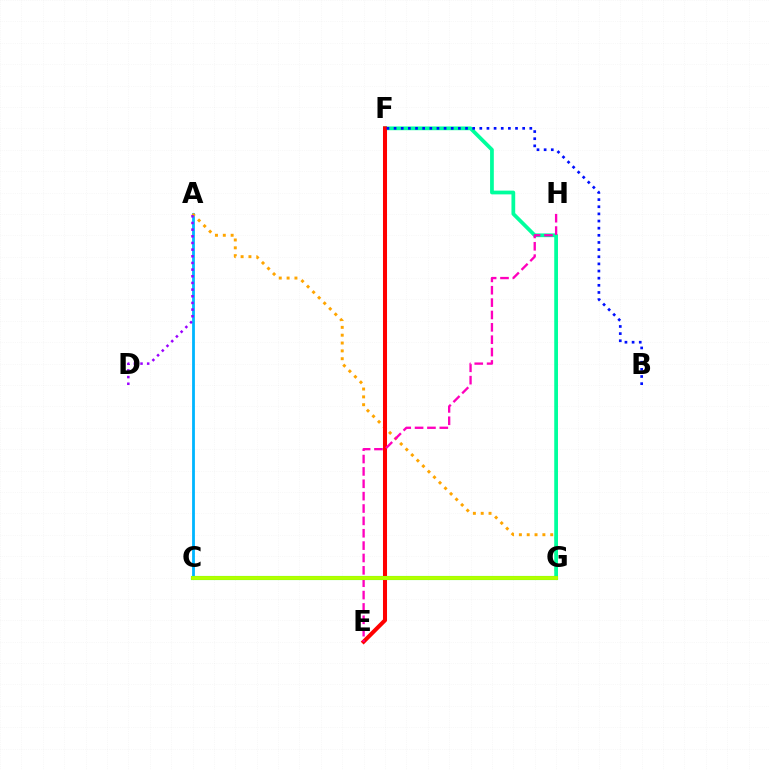{('A', 'C'): [{'color': '#00b5ff', 'line_style': 'solid', 'thickness': 2.02}], ('A', 'G'): [{'color': '#ffa500', 'line_style': 'dotted', 'thickness': 2.13}], ('F', 'G'): [{'color': '#00ff9d', 'line_style': 'solid', 'thickness': 2.7}], ('E', 'F'): [{'color': '#ff0000', 'line_style': 'solid', 'thickness': 2.91}], ('A', 'D'): [{'color': '#9b00ff', 'line_style': 'dotted', 'thickness': 1.81}], ('E', 'H'): [{'color': '#ff00bd', 'line_style': 'dashed', 'thickness': 1.68}], ('C', 'G'): [{'color': '#08ff00', 'line_style': 'solid', 'thickness': 2.96}, {'color': '#b3ff00', 'line_style': 'solid', 'thickness': 2.76}], ('B', 'F'): [{'color': '#0010ff', 'line_style': 'dotted', 'thickness': 1.94}]}